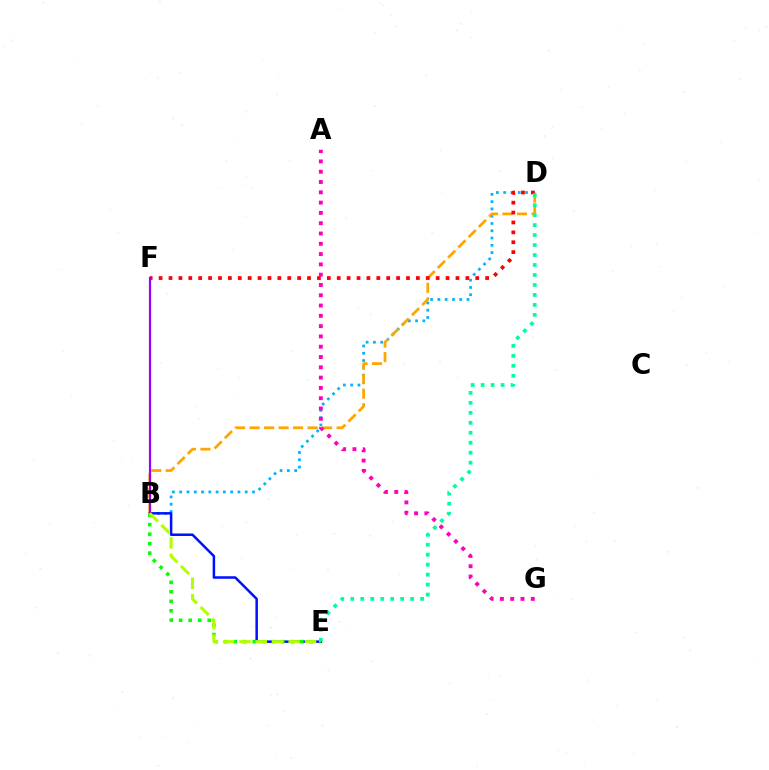{('B', 'D'): [{'color': '#00b5ff', 'line_style': 'dotted', 'thickness': 1.98}, {'color': '#ffa500', 'line_style': 'dashed', 'thickness': 1.97}], ('B', 'E'): [{'color': '#0010ff', 'line_style': 'solid', 'thickness': 1.8}, {'color': '#08ff00', 'line_style': 'dotted', 'thickness': 2.58}, {'color': '#b3ff00', 'line_style': 'dashed', 'thickness': 2.23}], ('D', 'F'): [{'color': '#ff0000', 'line_style': 'dotted', 'thickness': 2.69}], ('B', 'F'): [{'color': '#9b00ff', 'line_style': 'solid', 'thickness': 1.57}], ('A', 'G'): [{'color': '#ff00bd', 'line_style': 'dotted', 'thickness': 2.8}], ('D', 'E'): [{'color': '#00ff9d', 'line_style': 'dotted', 'thickness': 2.71}]}